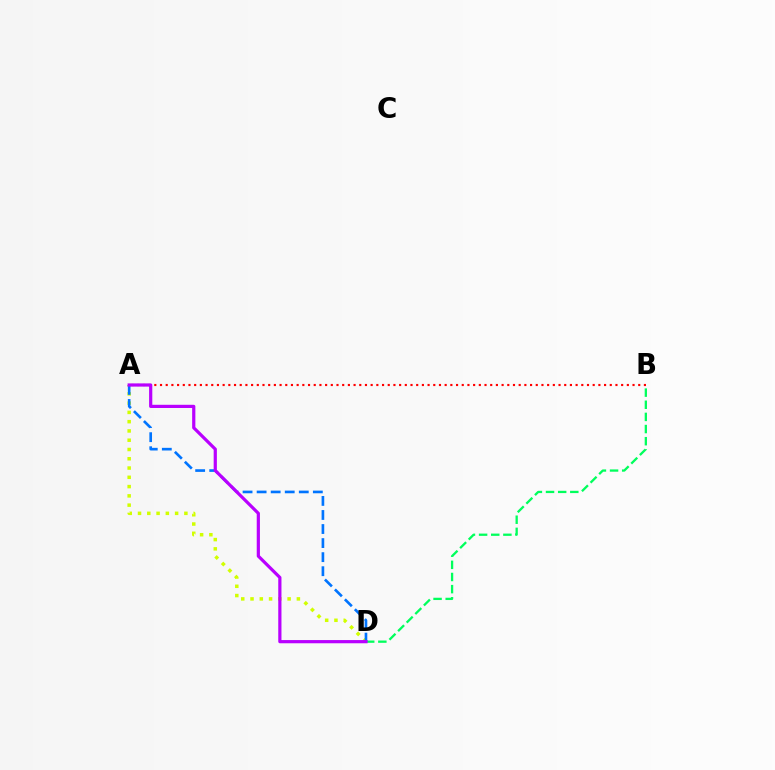{('B', 'D'): [{'color': '#00ff5c', 'line_style': 'dashed', 'thickness': 1.65}], ('A', 'D'): [{'color': '#d1ff00', 'line_style': 'dotted', 'thickness': 2.52}, {'color': '#0074ff', 'line_style': 'dashed', 'thickness': 1.91}, {'color': '#b900ff', 'line_style': 'solid', 'thickness': 2.3}], ('A', 'B'): [{'color': '#ff0000', 'line_style': 'dotted', 'thickness': 1.55}]}